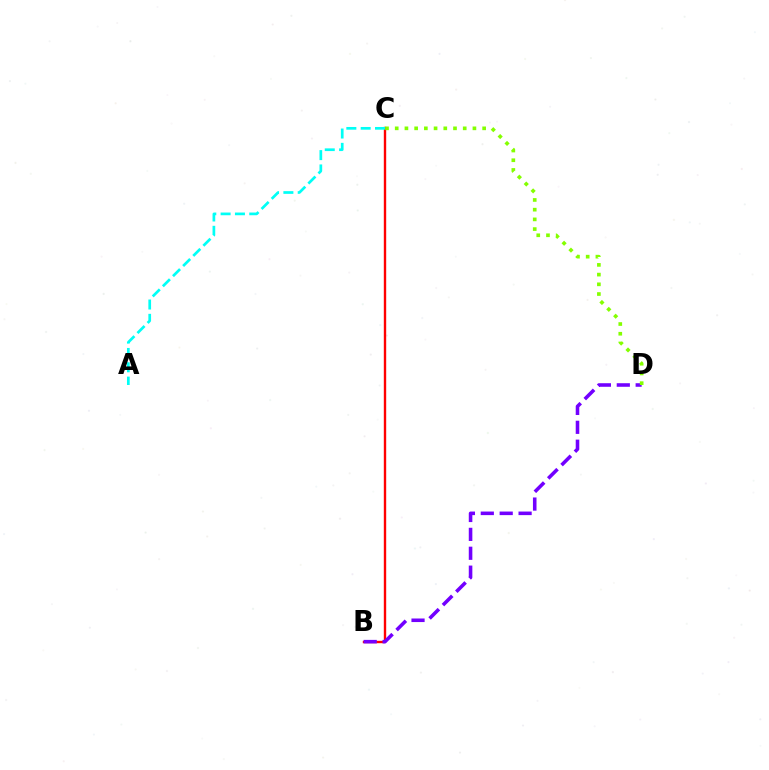{('B', 'C'): [{'color': '#ff0000', 'line_style': 'solid', 'thickness': 1.72}], ('B', 'D'): [{'color': '#7200ff', 'line_style': 'dashed', 'thickness': 2.57}], ('A', 'C'): [{'color': '#00fff6', 'line_style': 'dashed', 'thickness': 1.95}], ('C', 'D'): [{'color': '#84ff00', 'line_style': 'dotted', 'thickness': 2.64}]}